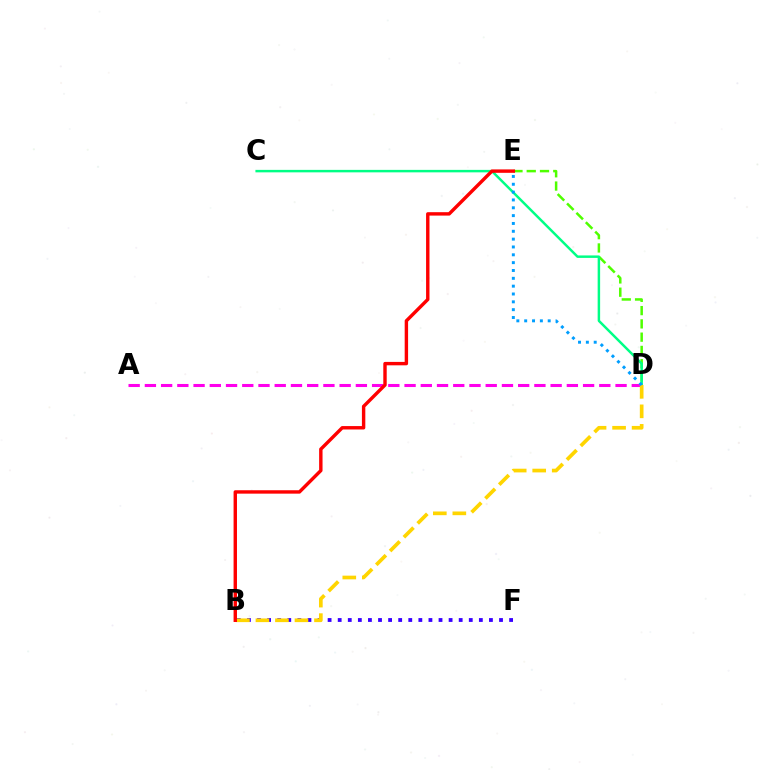{('A', 'D'): [{'color': '#ff00ed', 'line_style': 'dashed', 'thickness': 2.2}], ('B', 'F'): [{'color': '#3700ff', 'line_style': 'dotted', 'thickness': 2.74}], ('D', 'E'): [{'color': '#4fff00', 'line_style': 'dashed', 'thickness': 1.8}, {'color': '#009eff', 'line_style': 'dotted', 'thickness': 2.13}], ('C', 'D'): [{'color': '#00ff86', 'line_style': 'solid', 'thickness': 1.78}], ('B', 'D'): [{'color': '#ffd500', 'line_style': 'dashed', 'thickness': 2.65}], ('B', 'E'): [{'color': '#ff0000', 'line_style': 'solid', 'thickness': 2.45}]}